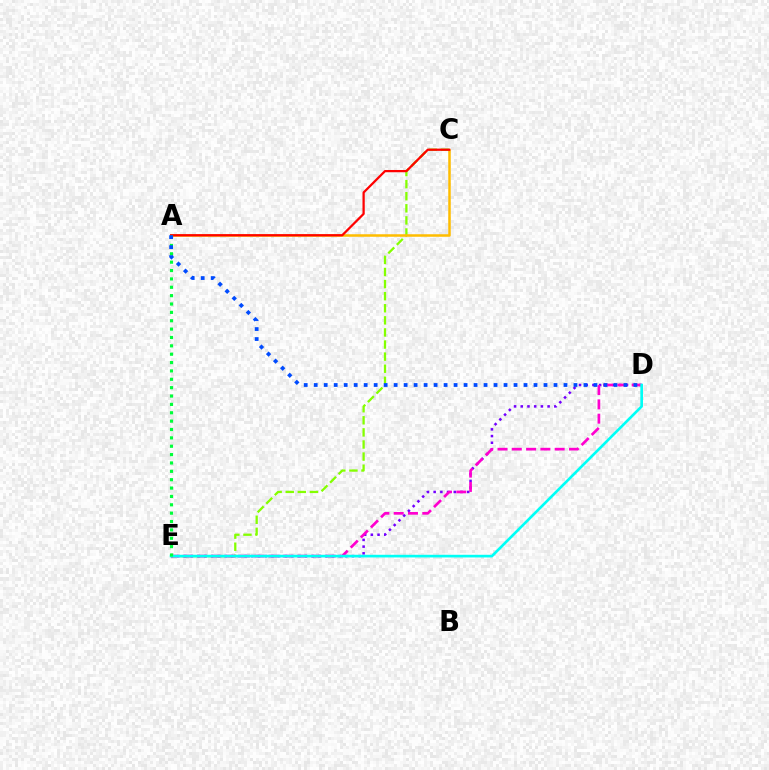{('D', 'E'): [{'color': '#7200ff', 'line_style': 'dotted', 'thickness': 1.82}, {'color': '#ff00cf', 'line_style': 'dashed', 'thickness': 1.94}, {'color': '#00fff6', 'line_style': 'solid', 'thickness': 1.91}], ('C', 'E'): [{'color': '#84ff00', 'line_style': 'dashed', 'thickness': 1.64}], ('A', 'C'): [{'color': '#ffbd00', 'line_style': 'solid', 'thickness': 1.81}, {'color': '#ff0000', 'line_style': 'solid', 'thickness': 1.62}], ('A', 'E'): [{'color': '#00ff39', 'line_style': 'dotted', 'thickness': 2.27}], ('A', 'D'): [{'color': '#004bff', 'line_style': 'dotted', 'thickness': 2.71}]}